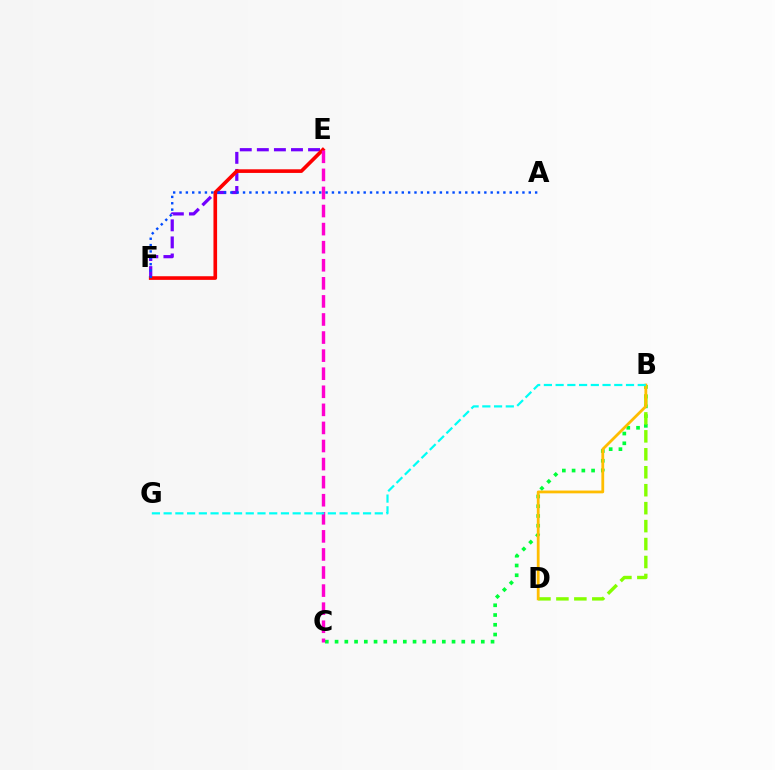{('B', 'C'): [{'color': '#00ff39', 'line_style': 'dotted', 'thickness': 2.65}], ('E', 'F'): [{'color': '#7200ff', 'line_style': 'dashed', 'thickness': 2.32}, {'color': '#ff0000', 'line_style': 'solid', 'thickness': 2.62}], ('B', 'D'): [{'color': '#84ff00', 'line_style': 'dashed', 'thickness': 2.44}, {'color': '#ffbd00', 'line_style': 'solid', 'thickness': 2.01}], ('C', 'E'): [{'color': '#ff00cf', 'line_style': 'dashed', 'thickness': 2.46}], ('B', 'G'): [{'color': '#00fff6', 'line_style': 'dashed', 'thickness': 1.59}], ('A', 'F'): [{'color': '#004bff', 'line_style': 'dotted', 'thickness': 1.73}]}